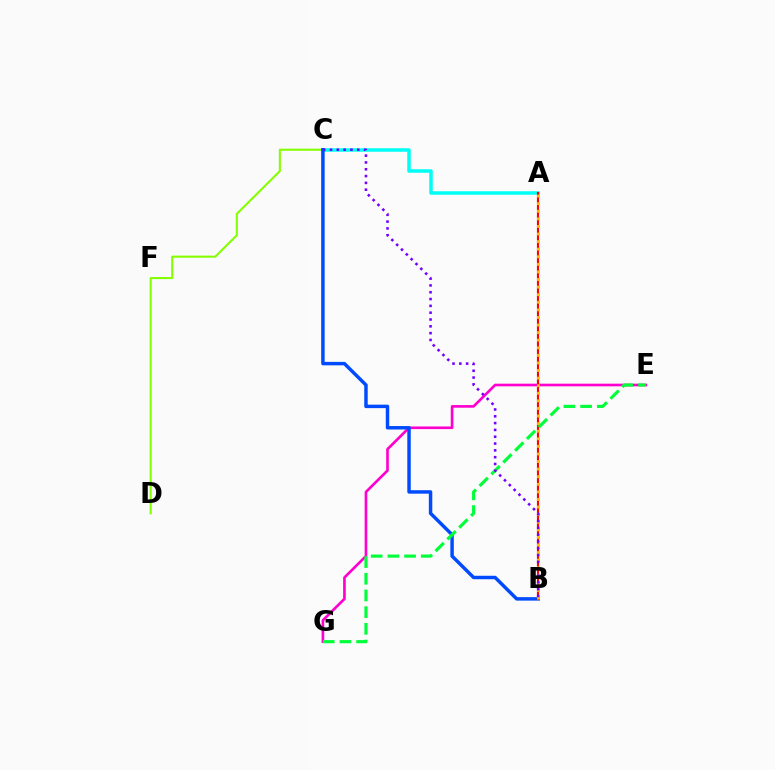{('A', 'C'): [{'color': '#00fff6', 'line_style': 'solid', 'thickness': 2.53}], ('C', 'D'): [{'color': '#84ff00', 'line_style': 'solid', 'thickness': 1.51}], ('E', 'G'): [{'color': '#ff00cf', 'line_style': 'solid', 'thickness': 1.91}, {'color': '#00ff39', 'line_style': 'dashed', 'thickness': 2.27}], ('B', 'C'): [{'color': '#004bff', 'line_style': 'solid', 'thickness': 2.49}, {'color': '#7200ff', 'line_style': 'dotted', 'thickness': 1.85}], ('A', 'B'): [{'color': '#ff0000', 'line_style': 'solid', 'thickness': 1.54}, {'color': '#ffbd00', 'line_style': 'dotted', 'thickness': 2.06}]}